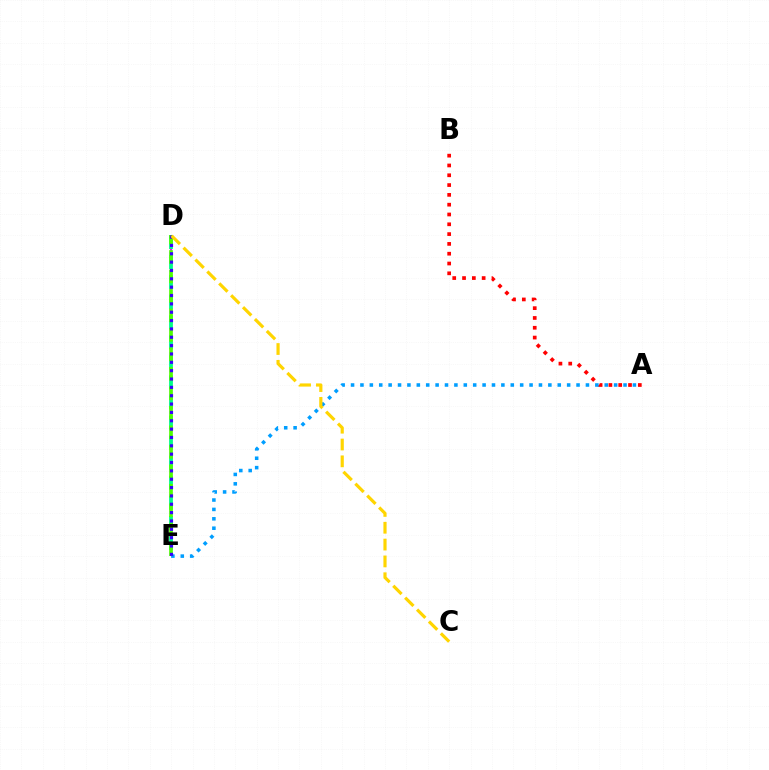{('D', 'E'): [{'color': '#ff00ed', 'line_style': 'dashed', 'thickness': 1.59}, {'color': '#00ff86', 'line_style': 'dashed', 'thickness': 2.73}, {'color': '#4fff00', 'line_style': 'dashed', 'thickness': 2.65}, {'color': '#3700ff', 'line_style': 'dotted', 'thickness': 2.27}], ('A', 'B'): [{'color': '#ff0000', 'line_style': 'dotted', 'thickness': 2.66}], ('A', 'E'): [{'color': '#009eff', 'line_style': 'dotted', 'thickness': 2.55}], ('C', 'D'): [{'color': '#ffd500', 'line_style': 'dashed', 'thickness': 2.29}]}